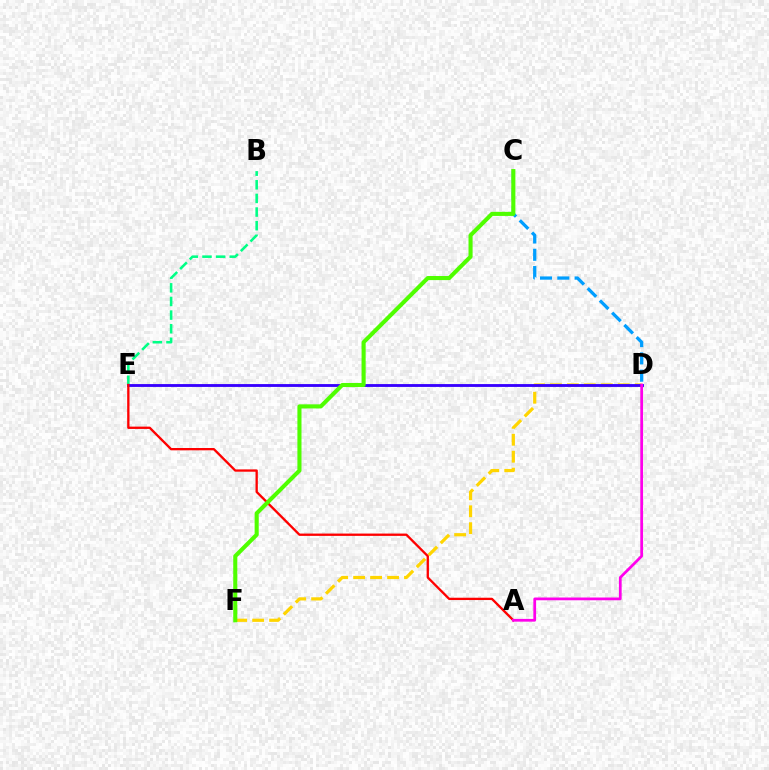{('D', 'F'): [{'color': '#ffd500', 'line_style': 'dashed', 'thickness': 2.3}], ('B', 'E'): [{'color': '#00ff86', 'line_style': 'dashed', 'thickness': 1.85}], ('D', 'E'): [{'color': '#3700ff', 'line_style': 'solid', 'thickness': 2.05}], ('C', 'D'): [{'color': '#009eff', 'line_style': 'dashed', 'thickness': 2.35}], ('A', 'E'): [{'color': '#ff0000', 'line_style': 'solid', 'thickness': 1.67}], ('C', 'F'): [{'color': '#4fff00', 'line_style': 'solid', 'thickness': 2.94}], ('A', 'D'): [{'color': '#ff00ed', 'line_style': 'solid', 'thickness': 1.98}]}